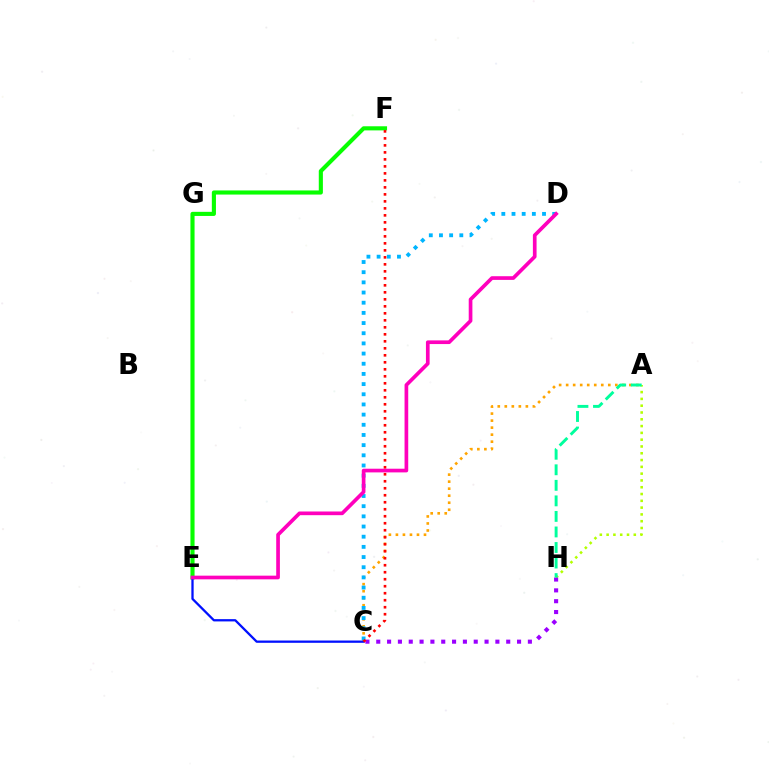{('E', 'F'): [{'color': '#08ff00', 'line_style': 'solid', 'thickness': 2.96}], ('A', 'C'): [{'color': '#ffa500', 'line_style': 'dotted', 'thickness': 1.91}], ('A', 'H'): [{'color': '#b3ff00', 'line_style': 'dotted', 'thickness': 1.85}, {'color': '#00ff9d', 'line_style': 'dashed', 'thickness': 2.11}], ('C', 'E'): [{'color': '#0010ff', 'line_style': 'solid', 'thickness': 1.64}], ('C', 'D'): [{'color': '#00b5ff', 'line_style': 'dotted', 'thickness': 2.76}], ('D', 'E'): [{'color': '#ff00bd', 'line_style': 'solid', 'thickness': 2.65}], ('C', 'H'): [{'color': '#9b00ff', 'line_style': 'dotted', 'thickness': 2.94}], ('C', 'F'): [{'color': '#ff0000', 'line_style': 'dotted', 'thickness': 1.9}]}